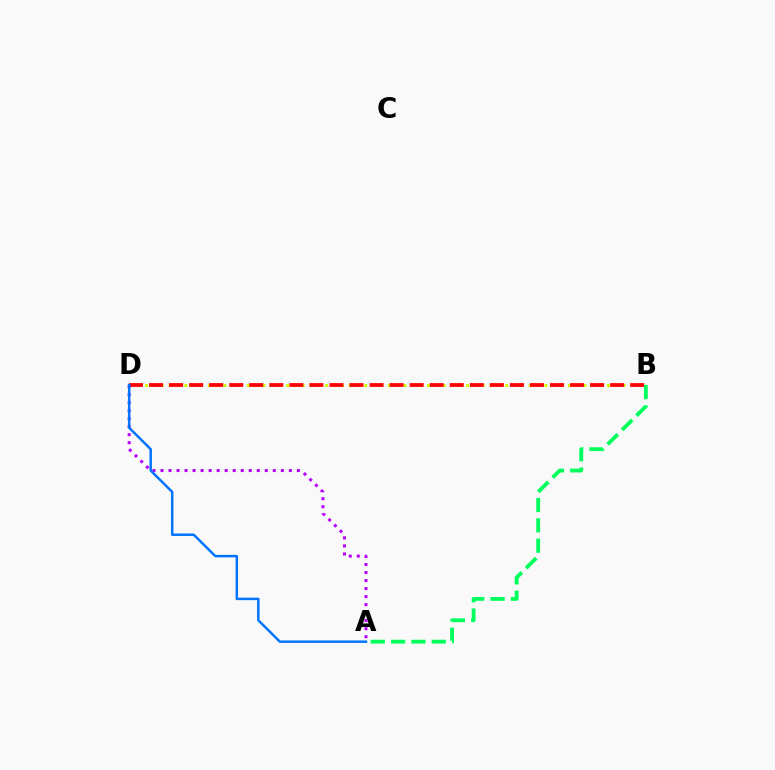{('B', 'D'): [{'color': '#d1ff00', 'line_style': 'dotted', 'thickness': 2.13}, {'color': '#ff0000', 'line_style': 'dashed', 'thickness': 2.72}], ('A', 'B'): [{'color': '#00ff5c', 'line_style': 'dashed', 'thickness': 2.76}], ('A', 'D'): [{'color': '#b900ff', 'line_style': 'dotted', 'thickness': 2.18}, {'color': '#0074ff', 'line_style': 'solid', 'thickness': 1.78}]}